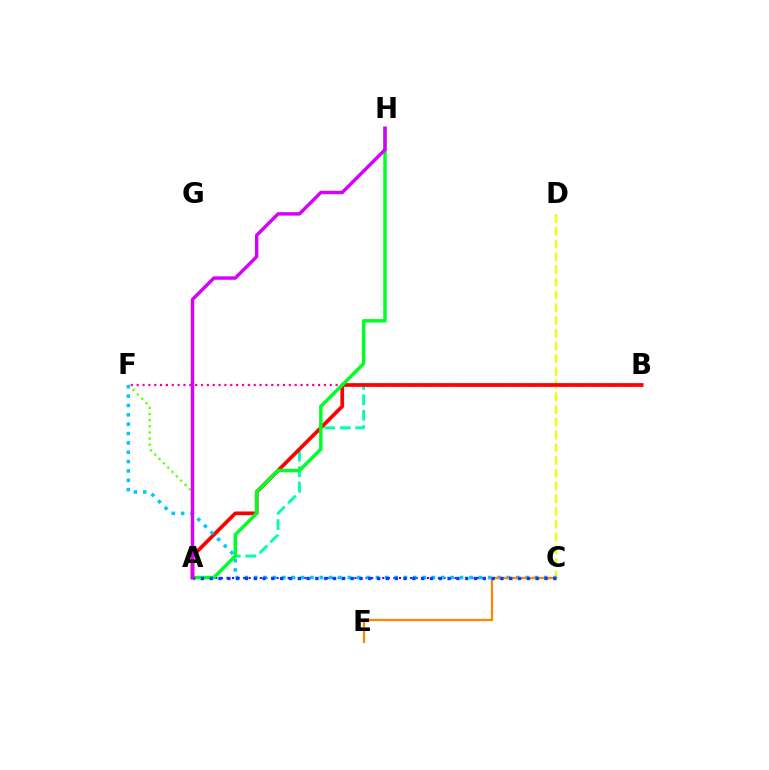{('C', 'D'): [{'color': '#eeff00', 'line_style': 'dashed', 'thickness': 1.73}], ('A', 'F'): [{'color': '#66ff00', 'line_style': 'dotted', 'thickness': 1.66}], ('B', 'F'): [{'color': '#ff00a0', 'line_style': 'dotted', 'thickness': 1.59}], ('A', 'B'): [{'color': '#00ffaf', 'line_style': 'dashed', 'thickness': 2.1}, {'color': '#ff0000', 'line_style': 'solid', 'thickness': 2.67}], ('A', 'C'): [{'color': '#4f00ff', 'line_style': 'dotted', 'thickness': 1.51}, {'color': '#003fff', 'line_style': 'dotted', 'thickness': 2.39}], ('C', 'F'): [{'color': '#00c7ff', 'line_style': 'dotted', 'thickness': 2.54}], ('C', 'E'): [{'color': '#ff8800', 'line_style': 'solid', 'thickness': 1.62}], ('A', 'H'): [{'color': '#00ff27', 'line_style': 'solid', 'thickness': 2.49}, {'color': '#d600ff', 'line_style': 'solid', 'thickness': 2.47}]}